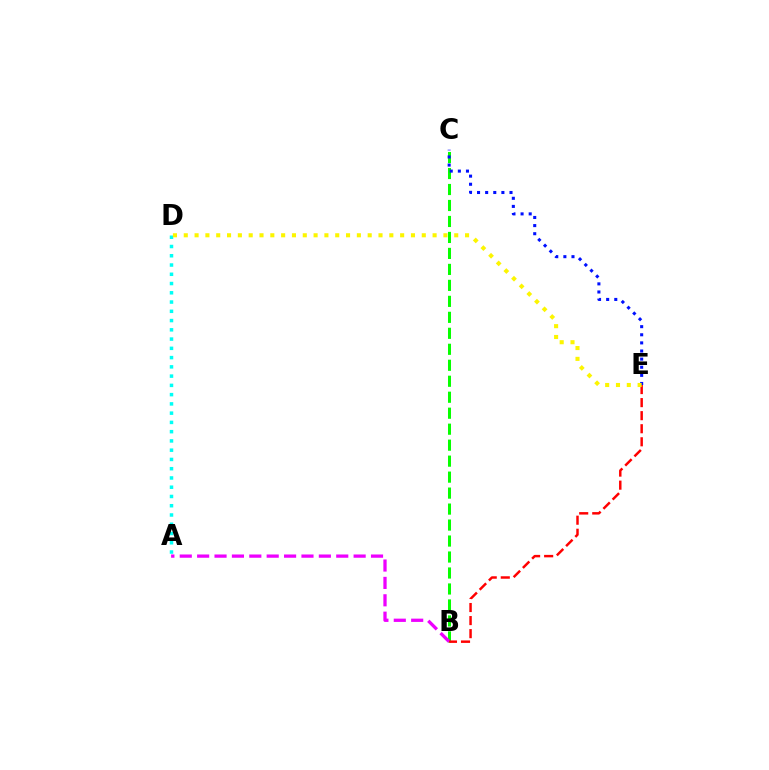{('B', 'C'): [{'color': '#08ff00', 'line_style': 'dashed', 'thickness': 2.17}], ('C', 'E'): [{'color': '#0010ff', 'line_style': 'dotted', 'thickness': 2.2}], ('A', 'B'): [{'color': '#ee00ff', 'line_style': 'dashed', 'thickness': 2.36}], ('B', 'E'): [{'color': '#ff0000', 'line_style': 'dashed', 'thickness': 1.77}], ('A', 'D'): [{'color': '#00fff6', 'line_style': 'dotted', 'thickness': 2.52}], ('D', 'E'): [{'color': '#fcf500', 'line_style': 'dotted', 'thickness': 2.94}]}